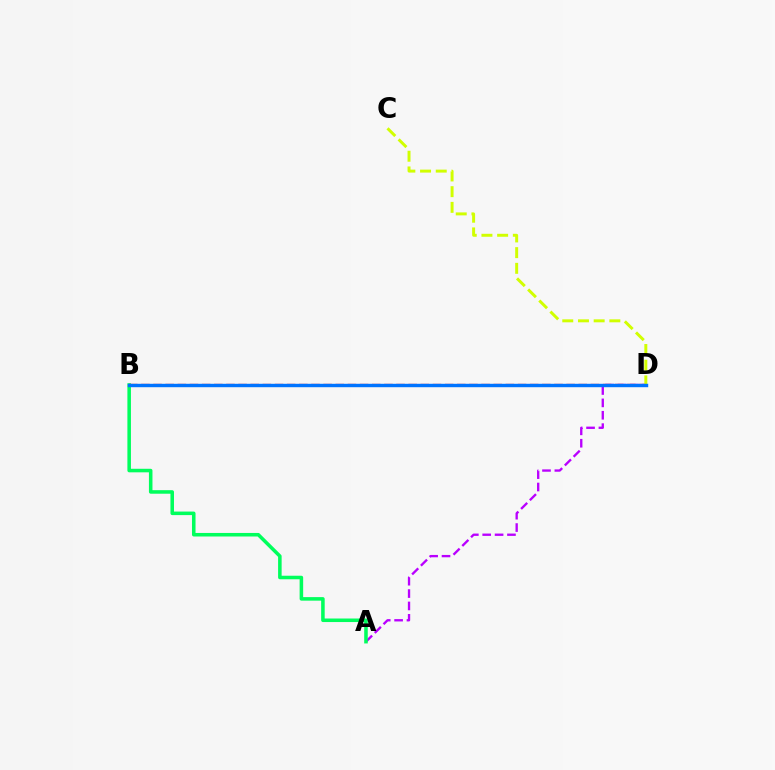{('A', 'D'): [{'color': '#b900ff', 'line_style': 'dashed', 'thickness': 1.68}], ('A', 'B'): [{'color': '#00ff5c', 'line_style': 'solid', 'thickness': 2.55}], ('B', 'D'): [{'color': '#ff0000', 'line_style': 'dashed', 'thickness': 1.65}, {'color': '#0074ff', 'line_style': 'solid', 'thickness': 2.46}], ('C', 'D'): [{'color': '#d1ff00', 'line_style': 'dashed', 'thickness': 2.13}]}